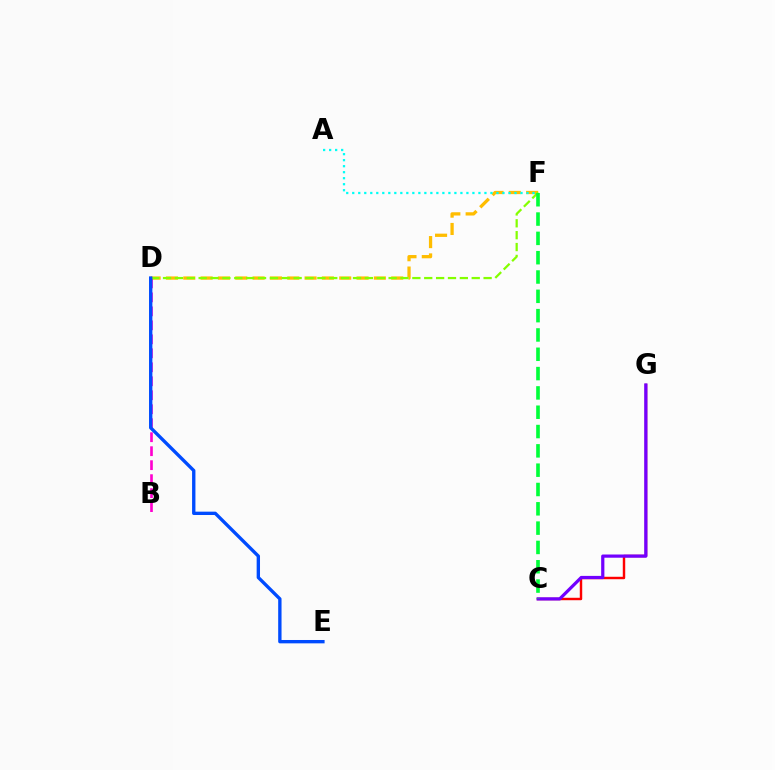{('D', 'F'): [{'color': '#ffbd00', 'line_style': 'dashed', 'thickness': 2.35}, {'color': '#84ff00', 'line_style': 'dashed', 'thickness': 1.61}], ('A', 'F'): [{'color': '#00fff6', 'line_style': 'dotted', 'thickness': 1.63}], ('B', 'D'): [{'color': '#ff00cf', 'line_style': 'dashed', 'thickness': 1.9}], ('C', 'G'): [{'color': '#ff0000', 'line_style': 'solid', 'thickness': 1.76}, {'color': '#7200ff', 'line_style': 'solid', 'thickness': 2.31}], ('D', 'E'): [{'color': '#004bff', 'line_style': 'solid', 'thickness': 2.41}], ('C', 'F'): [{'color': '#00ff39', 'line_style': 'dashed', 'thickness': 2.62}]}